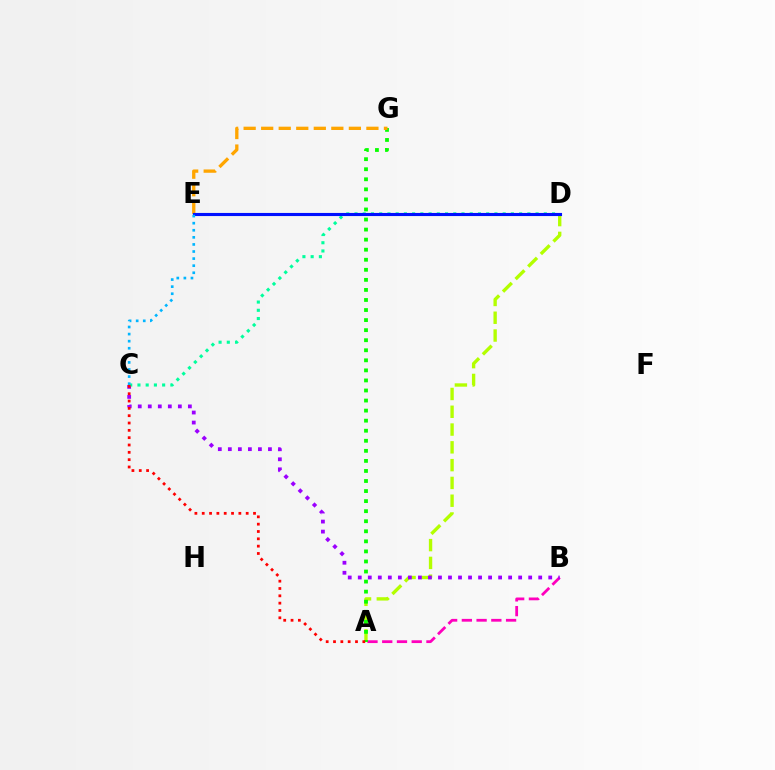{('A', 'D'): [{'color': '#b3ff00', 'line_style': 'dashed', 'thickness': 2.42}], ('A', 'B'): [{'color': '#ff00bd', 'line_style': 'dashed', 'thickness': 2.0}], ('B', 'C'): [{'color': '#9b00ff', 'line_style': 'dotted', 'thickness': 2.72}], ('C', 'D'): [{'color': '#00ff9d', 'line_style': 'dotted', 'thickness': 2.24}], ('A', 'G'): [{'color': '#08ff00', 'line_style': 'dotted', 'thickness': 2.73}], ('E', 'G'): [{'color': '#ffa500', 'line_style': 'dashed', 'thickness': 2.38}], ('D', 'E'): [{'color': '#0010ff', 'line_style': 'solid', 'thickness': 2.24}], ('C', 'E'): [{'color': '#00b5ff', 'line_style': 'dotted', 'thickness': 1.92}], ('A', 'C'): [{'color': '#ff0000', 'line_style': 'dotted', 'thickness': 1.99}]}